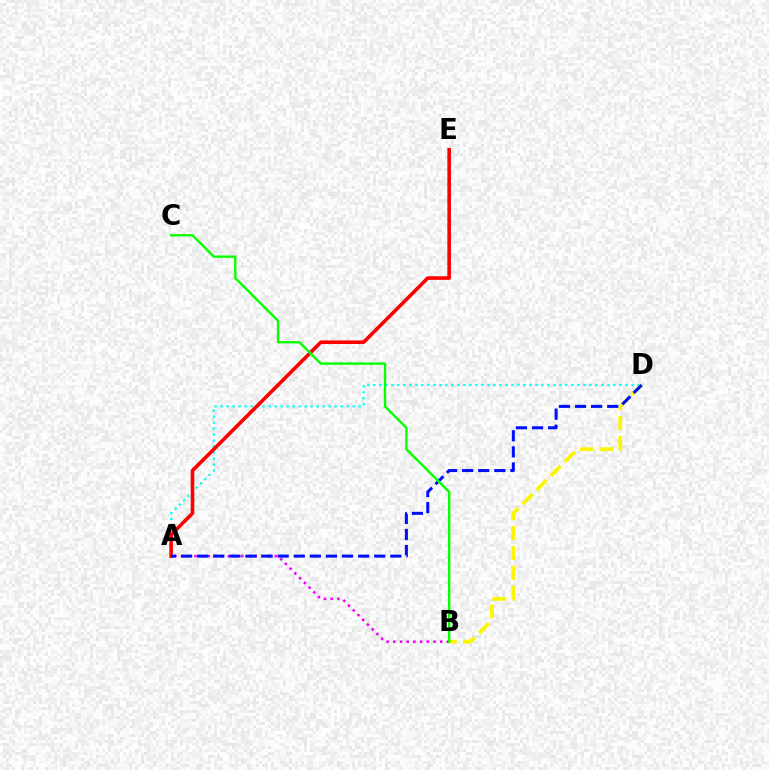{('A', 'D'): [{'color': '#00fff6', 'line_style': 'dotted', 'thickness': 1.63}, {'color': '#0010ff', 'line_style': 'dashed', 'thickness': 2.19}], ('A', 'E'): [{'color': '#ff0000', 'line_style': 'solid', 'thickness': 2.59}], ('A', 'B'): [{'color': '#ee00ff', 'line_style': 'dotted', 'thickness': 1.82}], ('B', 'D'): [{'color': '#fcf500', 'line_style': 'dashed', 'thickness': 2.71}], ('B', 'C'): [{'color': '#08ff00', 'line_style': 'solid', 'thickness': 1.71}]}